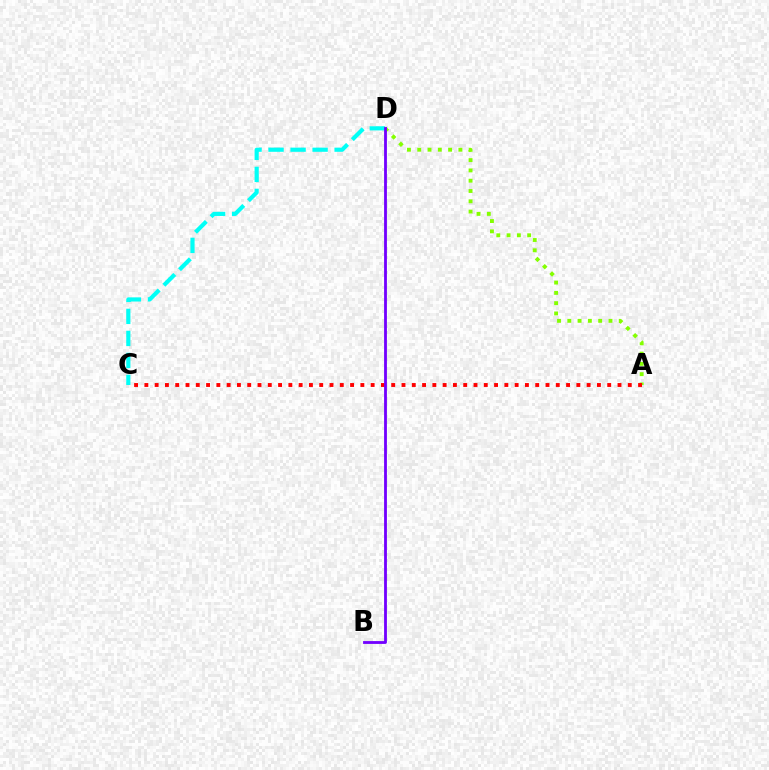{('A', 'D'): [{'color': '#84ff00', 'line_style': 'dotted', 'thickness': 2.8}], ('A', 'C'): [{'color': '#ff0000', 'line_style': 'dotted', 'thickness': 2.79}], ('C', 'D'): [{'color': '#00fff6', 'line_style': 'dashed', 'thickness': 2.99}], ('B', 'D'): [{'color': '#7200ff', 'line_style': 'solid', 'thickness': 2.03}]}